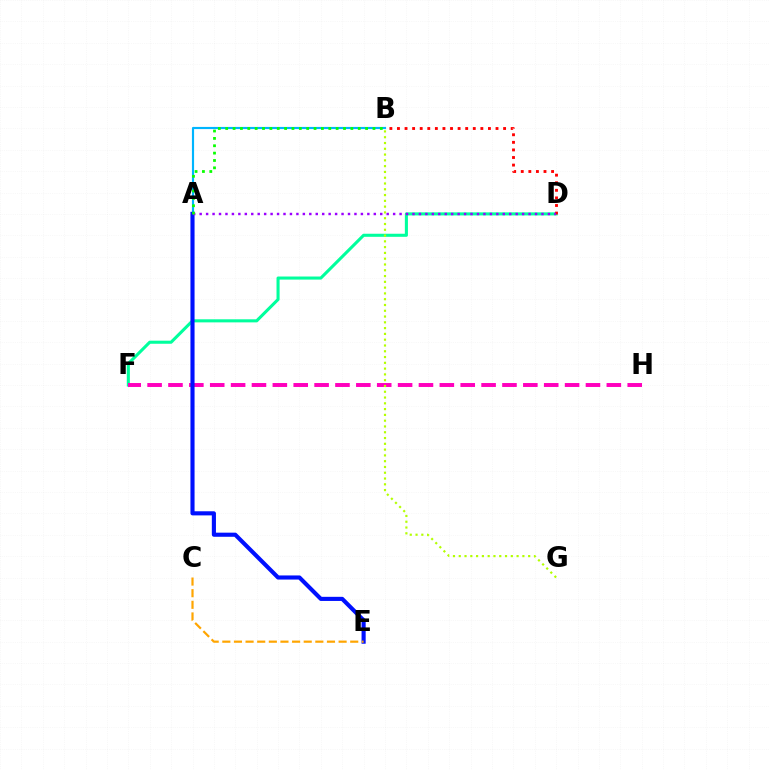{('D', 'F'): [{'color': '#00ff9d', 'line_style': 'solid', 'thickness': 2.21}], ('A', 'B'): [{'color': '#00b5ff', 'line_style': 'solid', 'thickness': 1.55}, {'color': '#08ff00', 'line_style': 'dotted', 'thickness': 2.0}], ('F', 'H'): [{'color': '#ff00bd', 'line_style': 'dashed', 'thickness': 2.84}], ('A', 'E'): [{'color': '#0010ff', 'line_style': 'solid', 'thickness': 2.97}], ('B', 'G'): [{'color': '#b3ff00', 'line_style': 'dotted', 'thickness': 1.57}], ('B', 'D'): [{'color': '#ff0000', 'line_style': 'dotted', 'thickness': 2.06}], ('C', 'E'): [{'color': '#ffa500', 'line_style': 'dashed', 'thickness': 1.58}], ('A', 'D'): [{'color': '#9b00ff', 'line_style': 'dotted', 'thickness': 1.75}]}